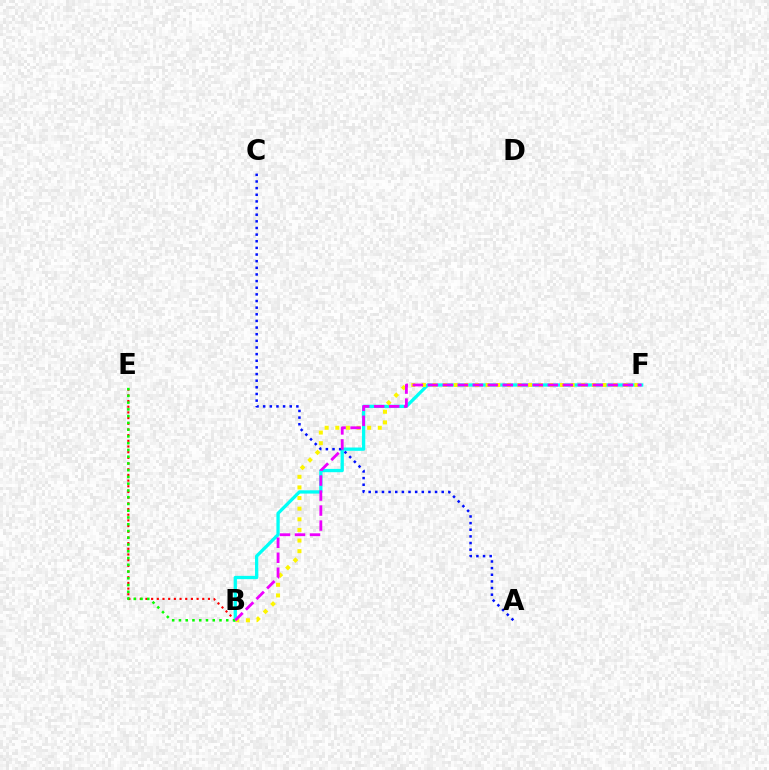{('B', 'E'): [{'color': '#ff0000', 'line_style': 'dotted', 'thickness': 1.54}, {'color': '#08ff00', 'line_style': 'dotted', 'thickness': 1.84}], ('B', 'F'): [{'color': '#00fff6', 'line_style': 'solid', 'thickness': 2.37}, {'color': '#fcf500', 'line_style': 'dotted', 'thickness': 2.89}, {'color': '#ee00ff', 'line_style': 'dashed', 'thickness': 2.04}], ('A', 'C'): [{'color': '#0010ff', 'line_style': 'dotted', 'thickness': 1.8}]}